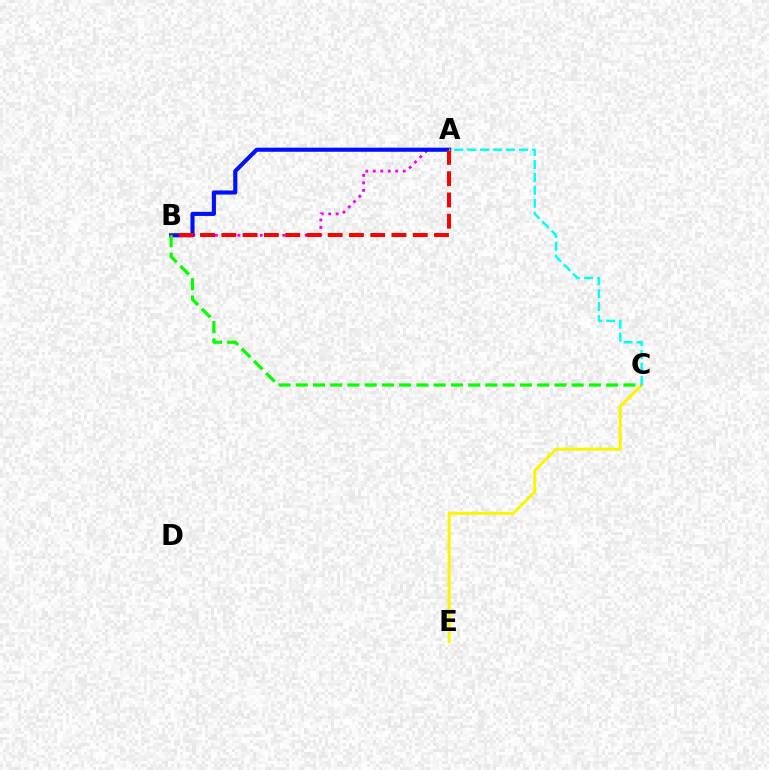{('C', 'E'): [{'color': '#fcf500', 'line_style': 'solid', 'thickness': 2.17}], ('A', 'B'): [{'color': '#ee00ff', 'line_style': 'dotted', 'thickness': 2.03}, {'color': '#0010ff', 'line_style': 'solid', 'thickness': 2.95}, {'color': '#ff0000', 'line_style': 'dashed', 'thickness': 2.89}], ('B', 'C'): [{'color': '#08ff00', 'line_style': 'dashed', 'thickness': 2.34}], ('A', 'C'): [{'color': '#00fff6', 'line_style': 'dashed', 'thickness': 1.76}]}